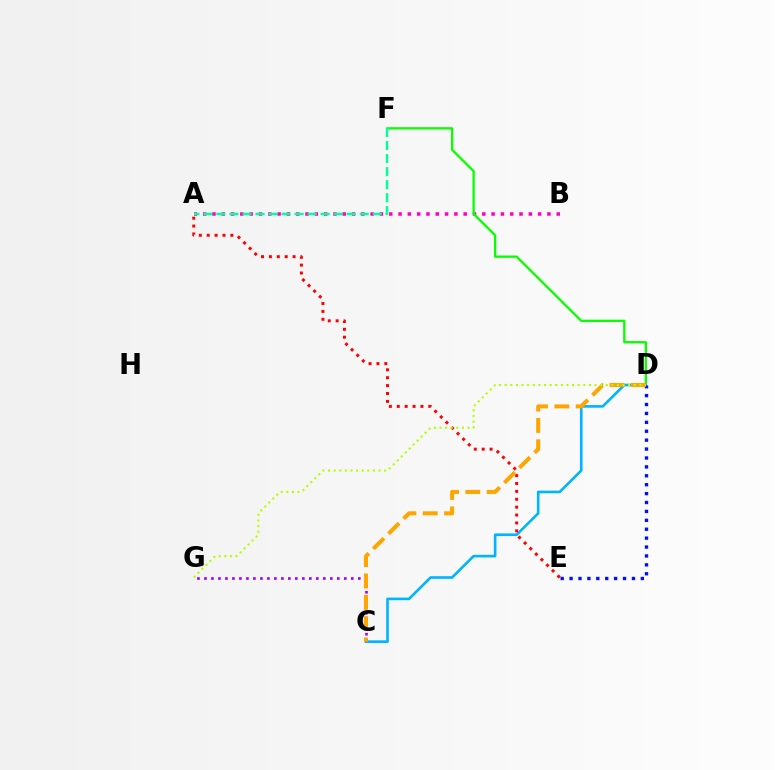{('A', 'B'): [{'color': '#ff00bd', 'line_style': 'dotted', 'thickness': 2.53}], ('C', 'G'): [{'color': '#9b00ff', 'line_style': 'dotted', 'thickness': 1.9}], ('D', 'F'): [{'color': '#08ff00', 'line_style': 'solid', 'thickness': 1.66}], ('C', 'D'): [{'color': '#00b5ff', 'line_style': 'solid', 'thickness': 1.9}, {'color': '#ffa500', 'line_style': 'dashed', 'thickness': 2.9}], ('A', 'E'): [{'color': '#ff0000', 'line_style': 'dotted', 'thickness': 2.14}], ('A', 'F'): [{'color': '#00ff9d', 'line_style': 'dashed', 'thickness': 1.77}], ('D', 'E'): [{'color': '#0010ff', 'line_style': 'dotted', 'thickness': 2.42}], ('D', 'G'): [{'color': '#b3ff00', 'line_style': 'dotted', 'thickness': 1.53}]}